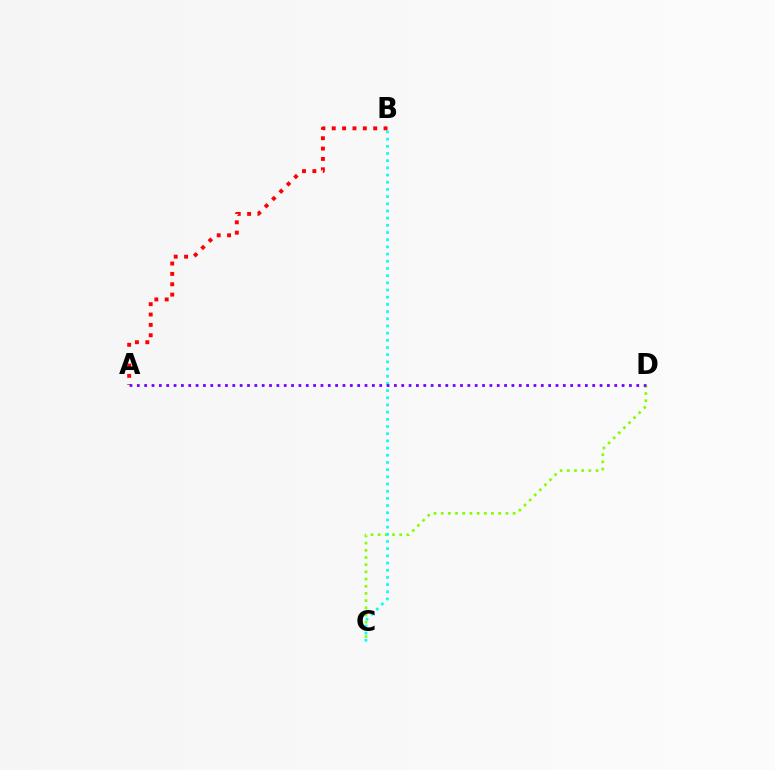{('C', 'D'): [{'color': '#84ff00', 'line_style': 'dotted', 'thickness': 1.95}], ('B', 'C'): [{'color': '#00fff6', 'line_style': 'dotted', 'thickness': 1.95}], ('A', 'B'): [{'color': '#ff0000', 'line_style': 'dotted', 'thickness': 2.81}], ('A', 'D'): [{'color': '#7200ff', 'line_style': 'dotted', 'thickness': 2.0}]}